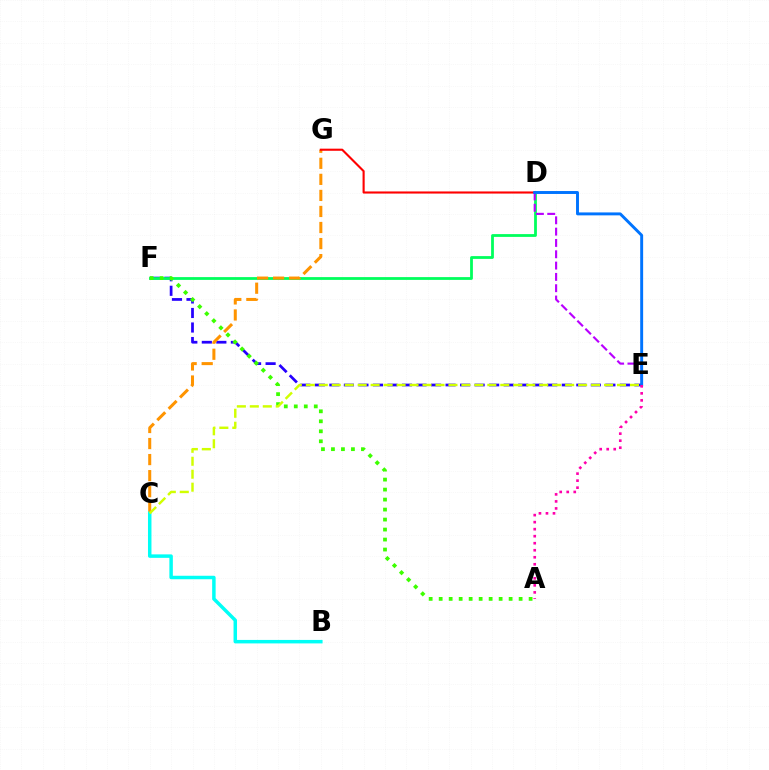{('E', 'F'): [{'color': '#2500ff', 'line_style': 'dashed', 'thickness': 1.97}], ('D', 'F'): [{'color': '#00ff5c', 'line_style': 'solid', 'thickness': 2.01}], ('A', 'F'): [{'color': '#3dff00', 'line_style': 'dotted', 'thickness': 2.72}], ('C', 'G'): [{'color': '#ff9400', 'line_style': 'dashed', 'thickness': 2.18}], ('D', 'G'): [{'color': '#ff0000', 'line_style': 'solid', 'thickness': 1.52}], ('D', 'E'): [{'color': '#b900ff', 'line_style': 'dashed', 'thickness': 1.54}, {'color': '#0074ff', 'line_style': 'solid', 'thickness': 2.11}], ('A', 'E'): [{'color': '#ff00ac', 'line_style': 'dotted', 'thickness': 1.91}], ('B', 'C'): [{'color': '#00fff6', 'line_style': 'solid', 'thickness': 2.5}], ('C', 'E'): [{'color': '#d1ff00', 'line_style': 'dashed', 'thickness': 1.76}]}